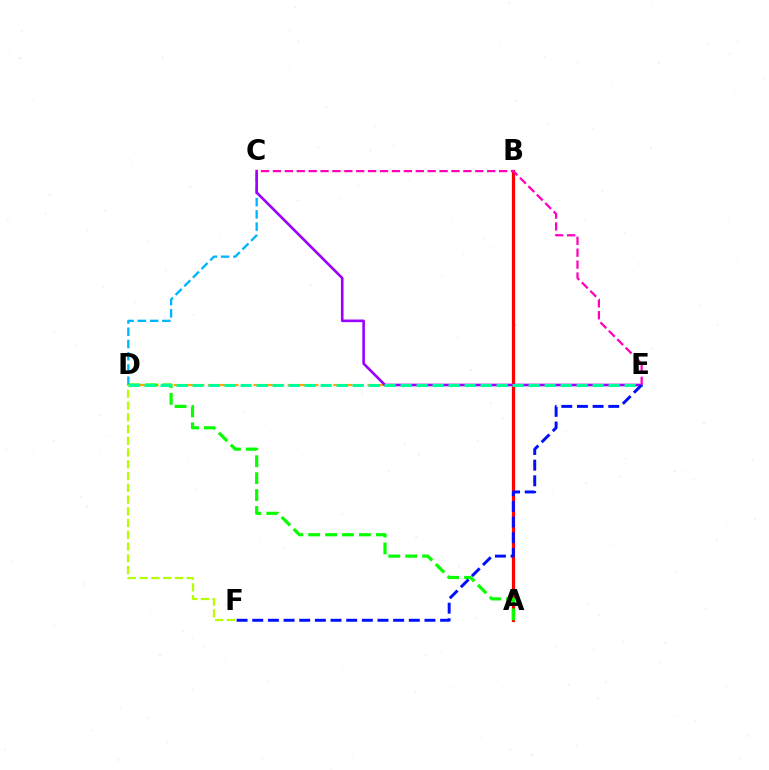{('A', 'B'): [{'color': '#ff0000', 'line_style': 'solid', 'thickness': 2.31}], ('D', 'E'): [{'color': '#ffa500', 'line_style': 'dashed', 'thickness': 1.55}, {'color': '#00ff9d', 'line_style': 'dashed', 'thickness': 2.17}], ('C', 'D'): [{'color': '#00b5ff', 'line_style': 'dashed', 'thickness': 1.66}], ('A', 'D'): [{'color': '#08ff00', 'line_style': 'dashed', 'thickness': 2.3}], ('C', 'E'): [{'color': '#9b00ff', 'line_style': 'solid', 'thickness': 1.88}, {'color': '#ff00bd', 'line_style': 'dashed', 'thickness': 1.62}], ('D', 'F'): [{'color': '#b3ff00', 'line_style': 'dashed', 'thickness': 1.6}], ('E', 'F'): [{'color': '#0010ff', 'line_style': 'dashed', 'thickness': 2.13}]}